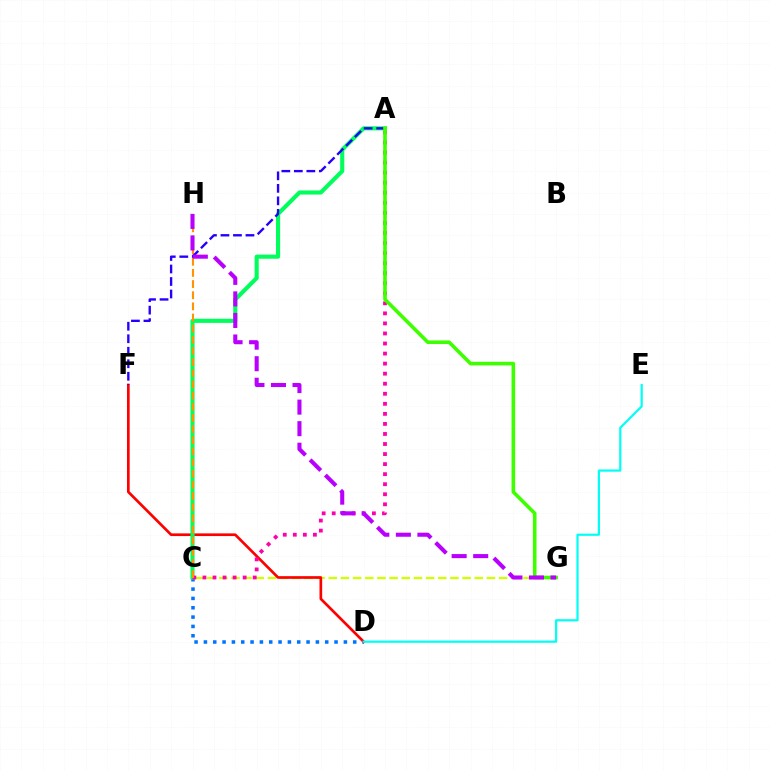{('C', 'G'): [{'color': '#d1ff00', 'line_style': 'dashed', 'thickness': 1.65}], ('C', 'D'): [{'color': '#0074ff', 'line_style': 'dotted', 'thickness': 2.54}], ('D', 'F'): [{'color': '#ff0000', 'line_style': 'solid', 'thickness': 1.93}], ('A', 'C'): [{'color': '#00ff5c', 'line_style': 'solid', 'thickness': 2.96}, {'color': '#ff00ac', 'line_style': 'dotted', 'thickness': 2.73}], ('C', 'H'): [{'color': '#ff9400', 'line_style': 'dashed', 'thickness': 1.52}], ('D', 'E'): [{'color': '#00fff6', 'line_style': 'solid', 'thickness': 1.59}], ('A', 'F'): [{'color': '#2500ff', 'line_style': 'dashed', 'thickness': 1.7}], ('A', 'G'): [{'color': '#3dff00', 'line_style': 'solid', 'thickness': 2.59}], ('G', 'H'): [{'color': '#b900ff', 'line_style': 'dashed', 'thickness': 2.93}]}